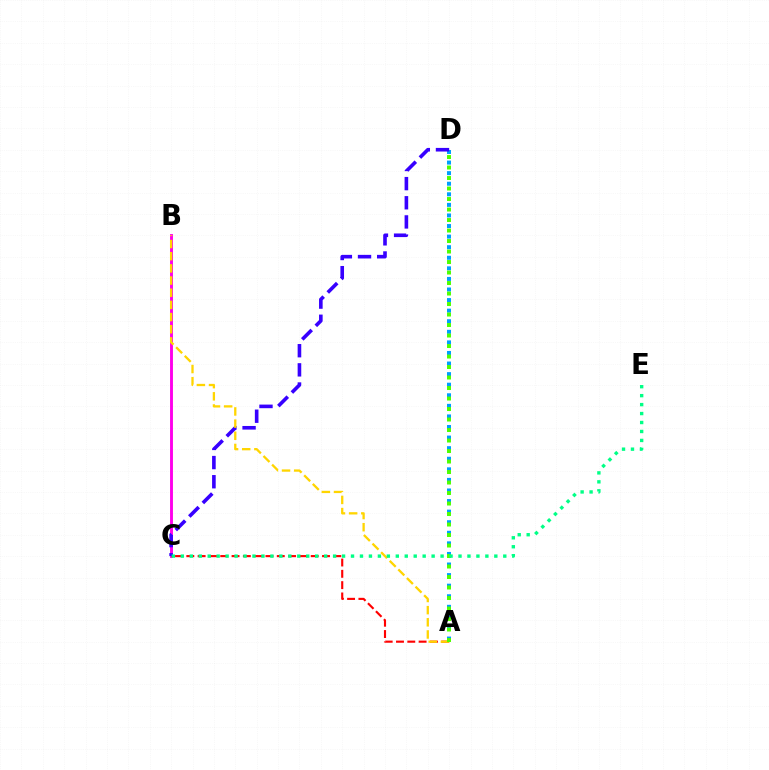{('B', 'C'): [{'color': '#ff00ed', 'line_style': 'solid', 'thickness': 2.09}], ('A', 'D'): [{'color': '#009eff', 'line_style': 'dotted', 'thickness': 2.87}, {'color': '#4fff00', 'line_style': 'dotted', 'thickness': 2.85}], ('A', 'C'): [{'color': '#ff0000', 'line_style': 'dashed', 'thickness': 1.54}], ('C', 'D'): [{'color': '#3700ff', 'line_style': 'dashed', 'thickness': 2.6}], ('A', 'B'): [{'color': '#ffd500', 'line_style': 'dashed', 'thickness': 1.65}], ('C', 'E'): [{'color': '#00ff86', 'line_style': 'dotted', 'thickness': 2.43}]}